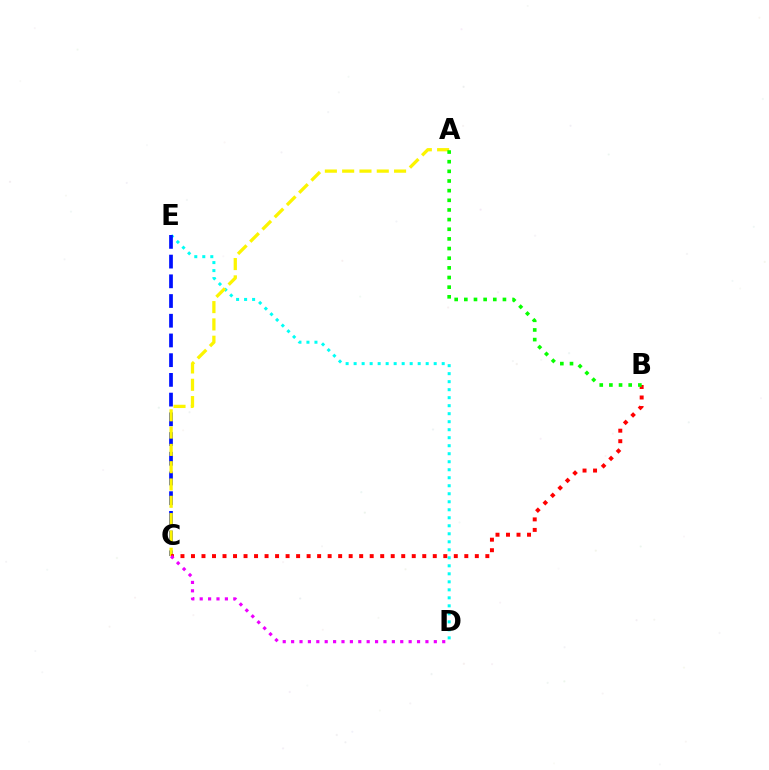{('D', 'E'): [{'color': '#00fff6', 'line_style': 'dotted', 'thickness': 2.18}], ('C', 'E'): [{'color': '#0010ff', 'line_style': 'dashed', 'thickness': 2.68}], ('A', 'C'): [{'color': '#fcf500', 'line_style': 'dashed', 'thickness': 2.35}], ('B', 'C'): [{'color': '#ff0000', 'line_style': 'dotted', 'thickness': 2.86}], ('A', 'B'): [{'color': '#08ff00', 'line_style': 'dotted', 'thickness': 2.62}], ('C', 'D'): [{'color': '#ee00ff', 'line_style': 'dotted', 'thickness': 2.28}]}